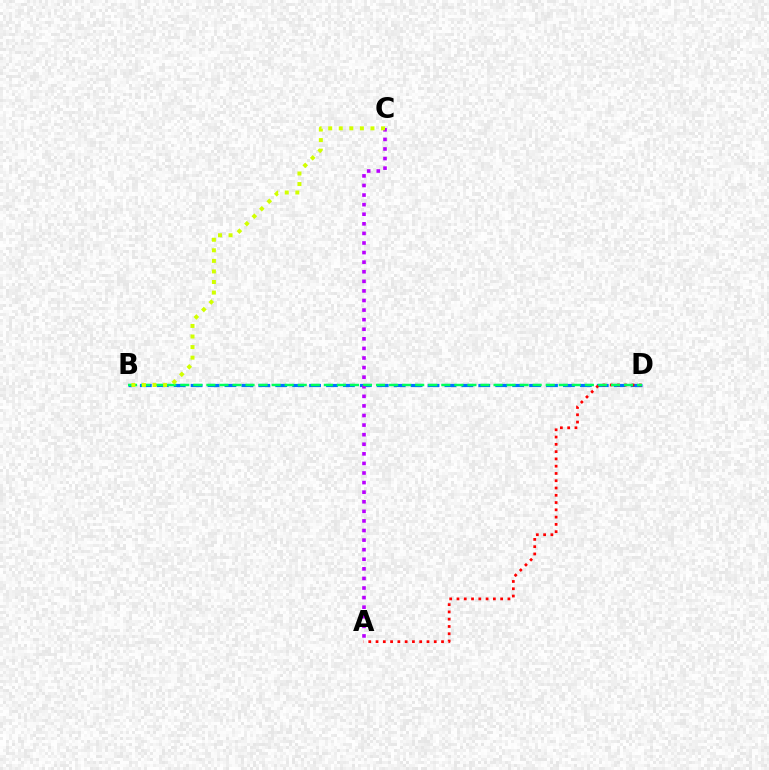{('B', 'D'): [{'color': '#0074ff', 'line_style': 'dashed', 'thickness': 2.3}, {'color': '#00ff5c', 'line_style': 'dashed', 'thickness': 1.77}], ('A', 'D'): [{'color': '#ff0000', 'line_style': 'dotted', 'thickness': 1.98}], ('A', 'C'): [{'color': '#b900ff', 'line_style': 'dotted', 'thickness': 2.6}], ('B', 'C'): [{'color': '#d1ff00', 'line_style': 'dotted', 'thickness': 2.87}]}